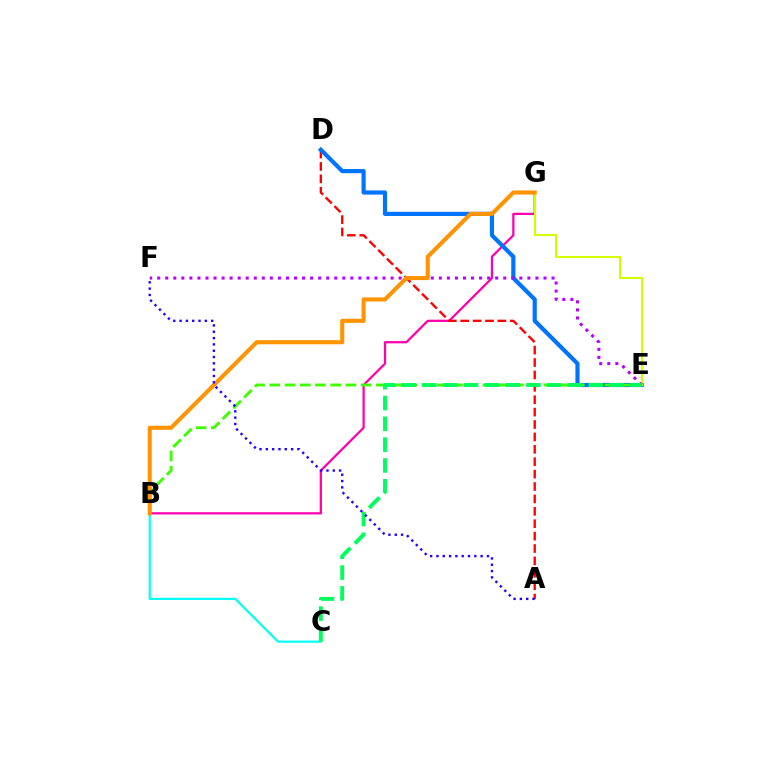{('B', 'C'): [{'color': '#00fff6', 'line_style': 'solid', 'thickness': 1.56}], ('B', 'G'): [{'color': '#ff00ac', 'line_style': 'solid', 'thickness': 1.61}, {'color': '#ff9400', 'line_style': 'solid', 'thickness': 2.95}], ('A', 'D'): [{'color': '#ff0000', 'line_style': 'dashed', 'thickness': 1.68}], ('D', 'E'): [{'color': '#0074ff', 'line_style': 'solid', 'thickness': 3.0}], ('E', 'G'): [{'color': '#d1ff00', 'line_style': 'solid', 'thickness': 1.51}], ('B', 'E'): [{'color': '#3dff00', 'line_style': 'dashed', 'thickness': 2.07}], ('E', 'F'): [{'color': '#b900ff', 'line_style': 'dotted', 'thickness': 2.19}], ('C', 'E'): [{'color': '#00ff5c', 'line_style': 'dashed', 'thickness': 2.83}], ('A', 'F'): [{'color': '#2500ff', 'line_style': 'dotted', 'thickness': 1.72}]}